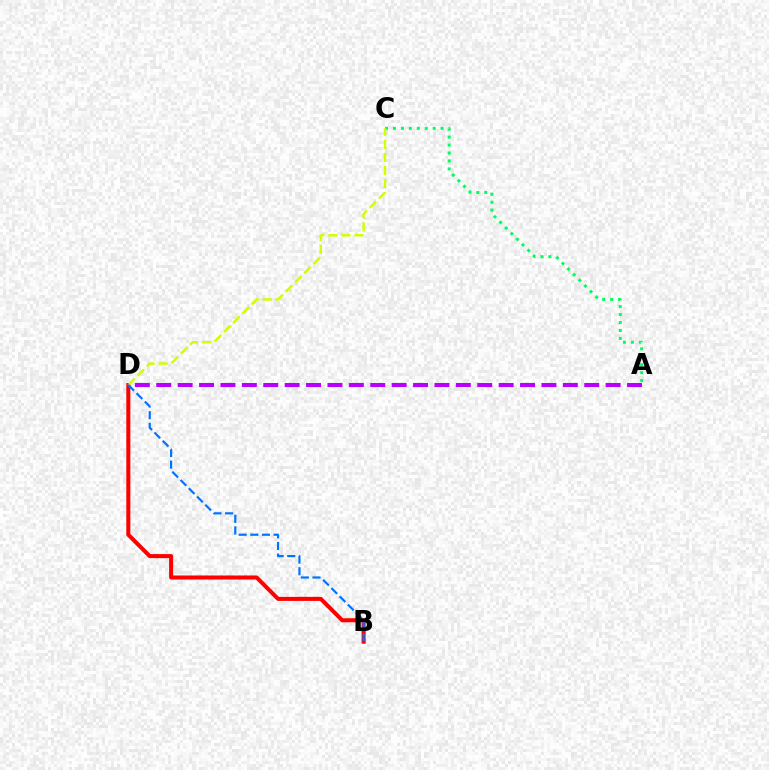{('A', 'C'): [{'color': '#00ff5c', 'line_style': 'dotted', 'thickness': 2.16}], ('B', 'D'): [{'color': '#ff0000', 'line_style': 'solid', 'thickness': 2.91}, {'color': '#0074ff', 'line_style': 'dashed', 'thickness': 1.58}], ('C', 'D'): [{'color': '#d1ff00', 'line_style': 'dashed', 'thickness': 1.78}], ('A', 'D'): [{'color': '#b900ff', 'line_style': 'dashed', 'thickness': 2.91}]}